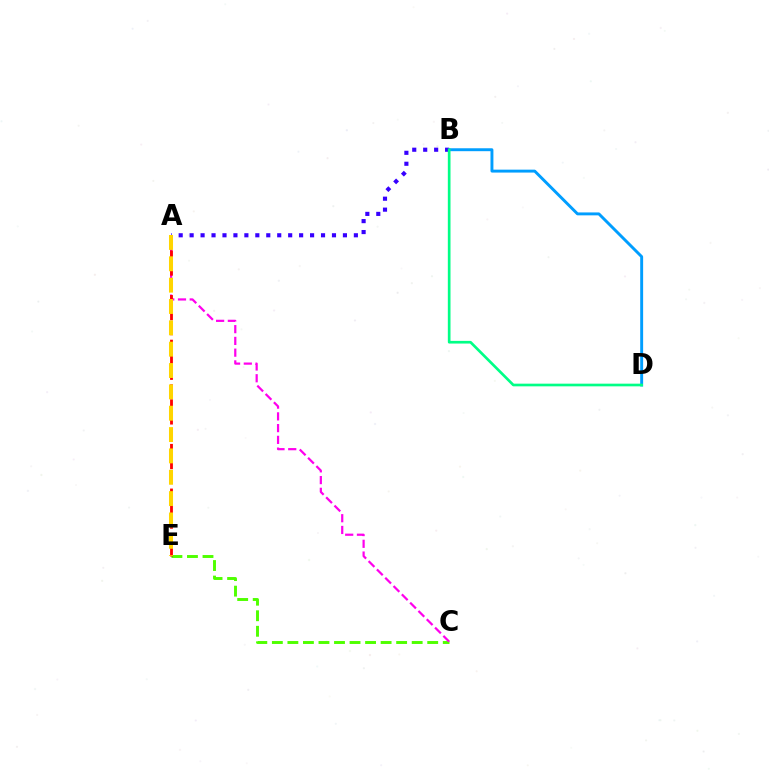{('C', 'E'): [{'color': '#4fff00', 'line_style': 'dashed', 'thickness': 2.11}], ('B', 'D'): [{'color': '#009eff', 'line_style': 'solid', 'thickness': 2.1}, {'color': '#00ff86', 'line_style': 'solid', 'thickness': 1.93}], ('A', 'C'): [{'color': '#ff00ed', 'line_style': 'dashed', 'thickness': 1.6}], ('A', 'B'): [{'color': '#3700ff', 'line_style': 'dotted', 'thickness': 2.98}], ('A', 'E'): [{'color': '#ff0000', 'line_style': 'dashed', 'thickness': 2.02}, {'color': '#ffd500', 'line_style': 'dashed', 'thickness': 2.9}]}